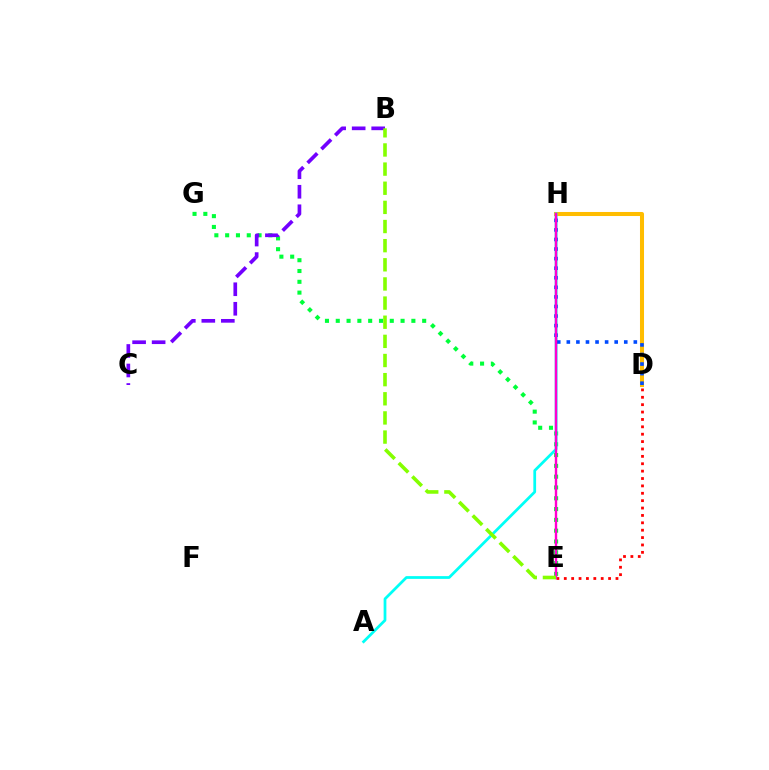{('E', 'G'): [{'color': '#00ff39', 'line_style': 'dotted', 'thickness': 2.93}], ('D', 'H'): [{'color': '#ffbd00', 'line_style': 'solid', 'thickness': 2.91}, {'color': '#004bff', 'line_style': 'dotted', 'thickness': 2.6}], ('D', 'E'): [{'color': '#ff0000', 'line_style': 'dotted', 'thickness': 2.01}], ('A', 'H'): [{'color': '#00fff6', 'line_style': 'solid', 'thickness': 1.98}], ('B', 'C'): [{'color': '#7200ff', 'line_style': 'dashed', 'thickness': 2.65}], ('E', 'H'): [{'color': '#ff00cf', 'line_style': 'solid', 'thickness': 1.73}], ('B', 'E'): [{'color': '#84ff00', 'line_style': 'dashed', 'thickness': 2.6}]}